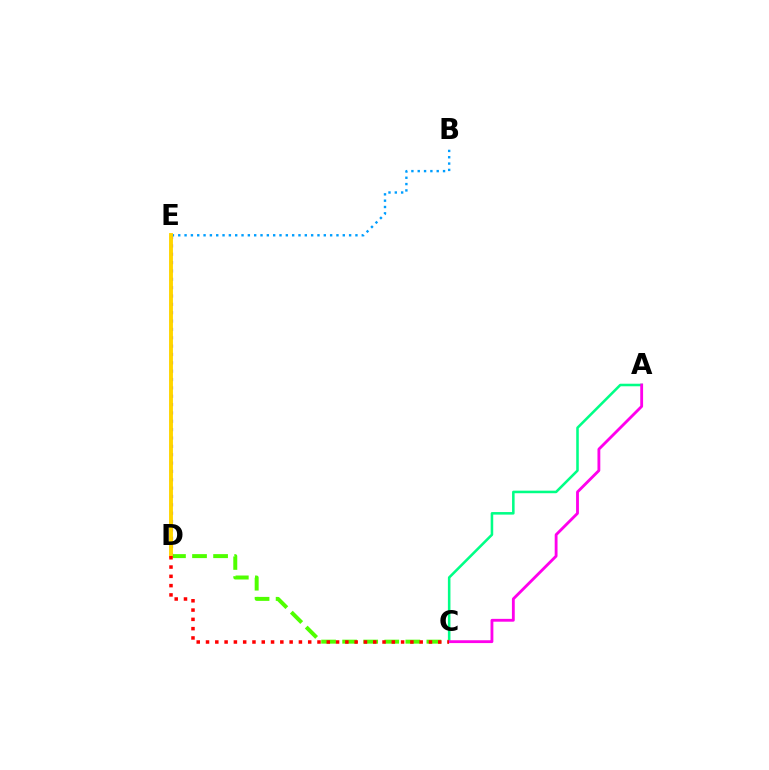{('A', 'C'): [{'color': '#00ff86', 'line_style': 'solid', 'thickness': 1.84}, {'color': '#ff00ed', 'line_style': 'solid', 'thickness': 2.04}], ('B', 'E'): [{'color': '#009eff', 'line_style': 'dotted', 'thickness': 1.72}], ('C', 'D'): [{'color': '#4fff00', 'line_style': 'dashed', 'thickness': 2.86}, {'color': '#ff0000', 'line_style': 'dotted', 'thickness': 2.52}], ('D', 'E'): [{'color': '#3700ff', 'line_style': 'dotted', 'thickness': 2.27}, {'color': '#ffd500', 'line_style': 'solid', 'thickness': 2.8}]}